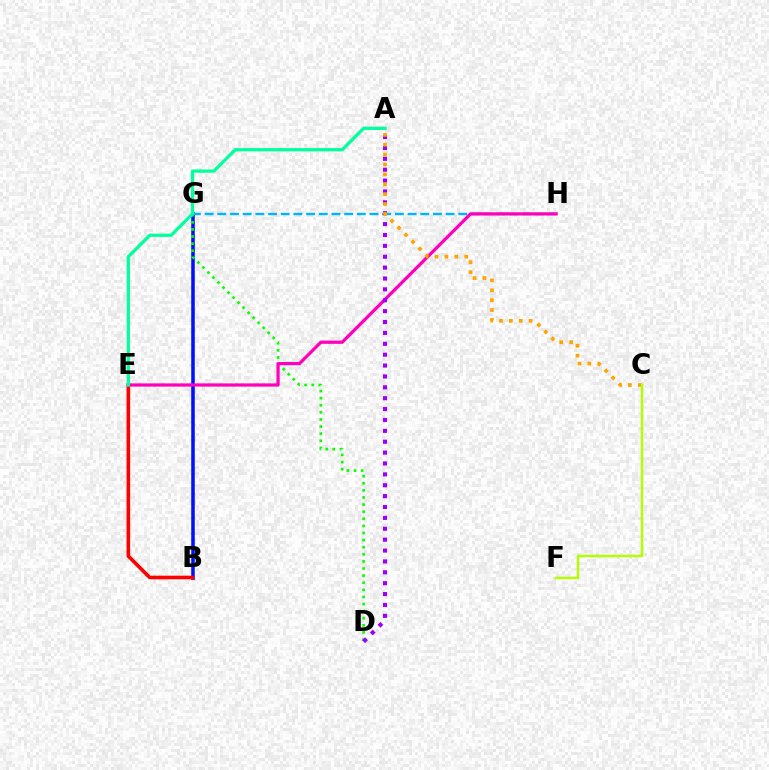{('B', 'G'): [{'color': '#0010ff', 'line_style': 'solid', 'thickness': 2.55}], ('D', 'G'): [{'color': '#08ff00', 'line_style': 'dotted', 'thickness': 1.93}], ('B', 'E'): [{'color': '#ff0000', 'line_style': 'solid', 'thickness': 2.6}], ('G', 'H'): [{'color': '#00b5ff', 'line_style': 'dashed', 'thickness': 1.72}], ('E', 'H'): [{'color': '#ff00bd', 'line_style': 'solid', 'thickness': 2.33}], ('A', 'D'): [{'color': '#9b00ff', 'line_style': 'dotted', 'thickness': 2.96}], ('A', 'E'): [{'color': '#00ff9d', 'line_style': 'solid', 'thickness': 2.33}], ('A', 'C'): [{'color': '#ffa500', 'line_style': 'dotted', 'thickness': 2.69}], ('C', 'F'): [{'color': '#b3ff00', 'line_style': 'solid', 'thickness': 1.78}]}